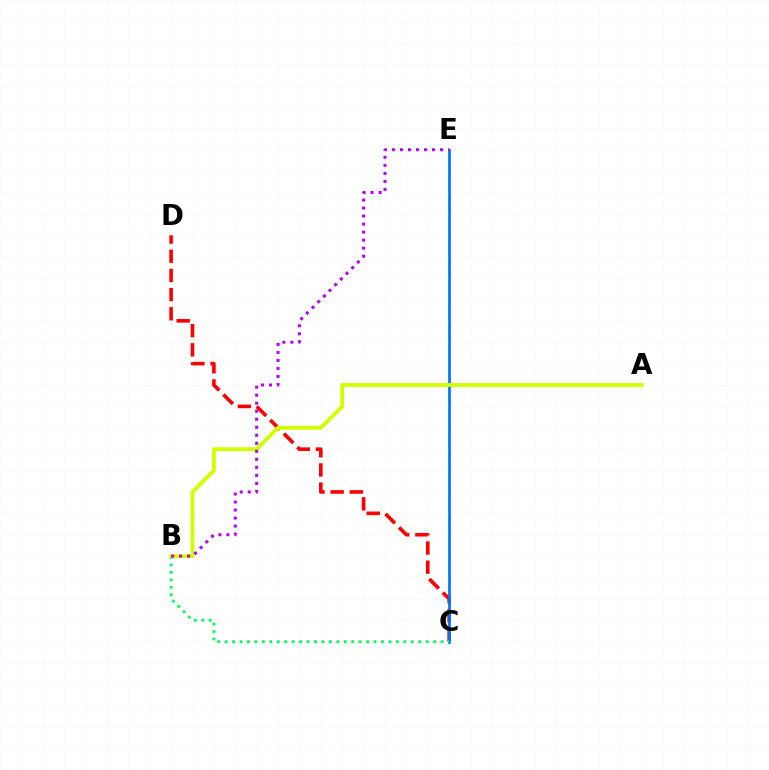{('C', 'D'): [{'color': '#ff0000', 'line_style': 'dashed', 'thickness': 2.6}], ('C', 'E'): [{'color': '#0074ff', 'line_style': 'solid', 'thickness': 1.96}], ('B', 'C'): [{'color': '#00ff5c', 'line_style': 'dotted', 'thickness': 2.02}], ('A', 'B'): [{'color': '#d1ff00', 'line_style': 'solid', 'thickness': 2.77}], ('B', 'E'): [{'color': '#b900ff', 'line_style': 'dotted', 'thickness': 2.18}]}